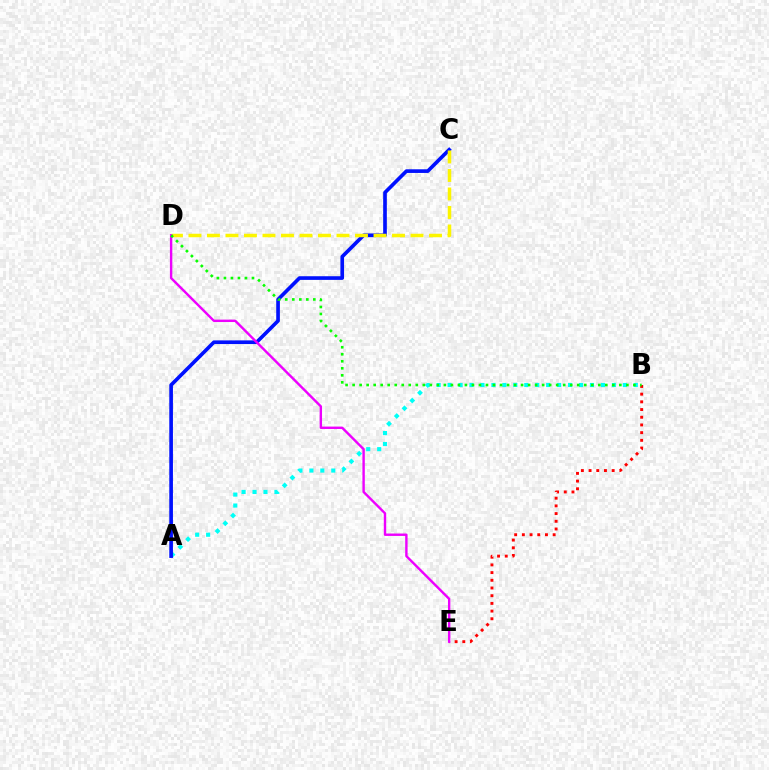{('A', 'B'): [{'color': '#00fff6', 'line_style': 'dotted', 'thickness': 2.98}], ('A', 'C'): [{'color': '#0010ff', 'line_style': 'solid', 'thickness': 2.64}], ('C', 'D'): [{'color': '#fcf500', 'line_style': 'dashed', 'thickness': 2.51}], ('B', 'E'): [{'color': '#ff0000', 'line_style': 'dotted', 'thickness': 2.09}], ('D', 'E'): [{'color': '#ee00ff', 'line_style': 'solid', 'thickness': 1.73}], ('B', 'D'): [{'color': '#08ff00', 'line_style': 'dotted', 'thickness': 1.91}]}